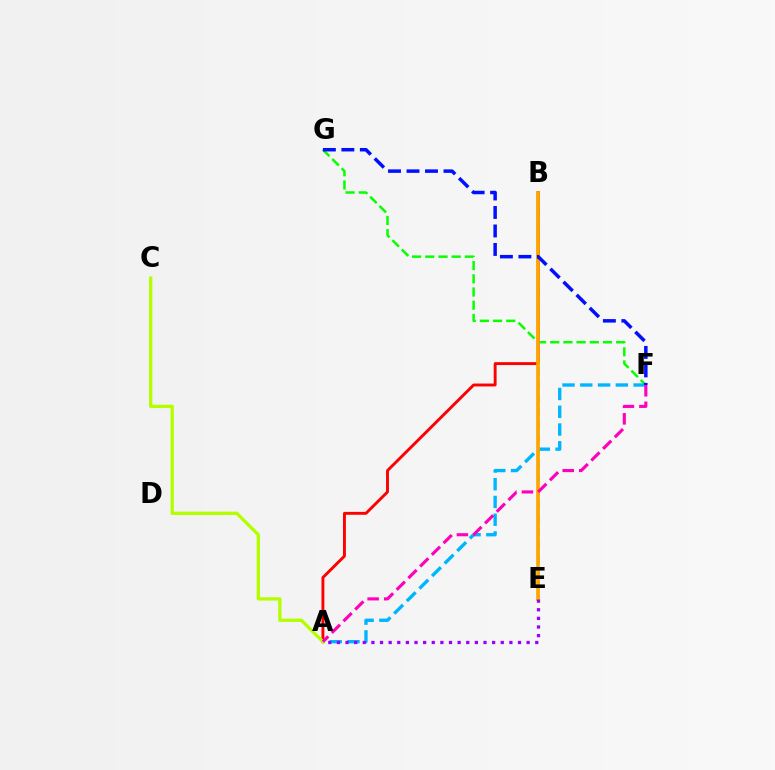{('B', 'E'): [{'color': '#00ff9d', 'line_style': 'dashed', 'thickness': 1.81}, {'color': '#ffa500', 'line_style': 'solid', 'thickness': 2.65}], ('F', 'G'): [{'color': '#08ff00', 'line_style': 'dashed', 'thickness': 1.79}, {'color': '#0010ff', 'line_style': 'dashed', 'thickness': 2.51}], ('A', 'B'): [{'color': '#ff0000', 'line_style': 'solid', 'thickness': 2.09}], ('A', 'F'): [{'color': '#00b5ff', 'line_style': 'dashed', 'thickness': 2.41}, {'color': '#ff00bd', 'line_style': 'dashed', 'thickness': 2.25}], ('A', 'E'): [{'color': '#9b00ff', 'line_style': 'dotted', 'thickness': 2.34}], ('A', 'C'): [{'color': '#b3ff00', 'line_style': 'solid', 'thickness': 2.38}]}